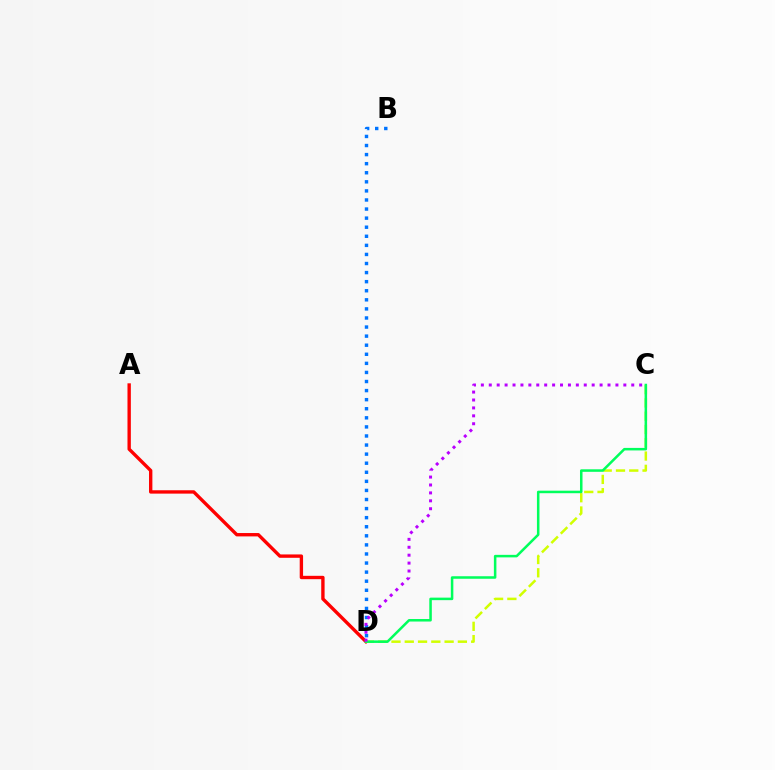{('A', 'D'): [{'color': '#ff0000', 'line_style': 'solid', 'thickness': 2.42}], ('C', 'D'): [{'color': '#d1ff00', 'line_style': 'dashed', 'thickness': 1.8}, {'color': '#00ff5c', 'line_style': 'solid', 'thickness': 1.82}, {'color': '#b900ff', 'line_style': 'dotted', 'thickness': 2.15}], ('B', 'D'): [{'color': '#0074ff', 'line_style': 'dotted', 'thickness': 2.47}]}